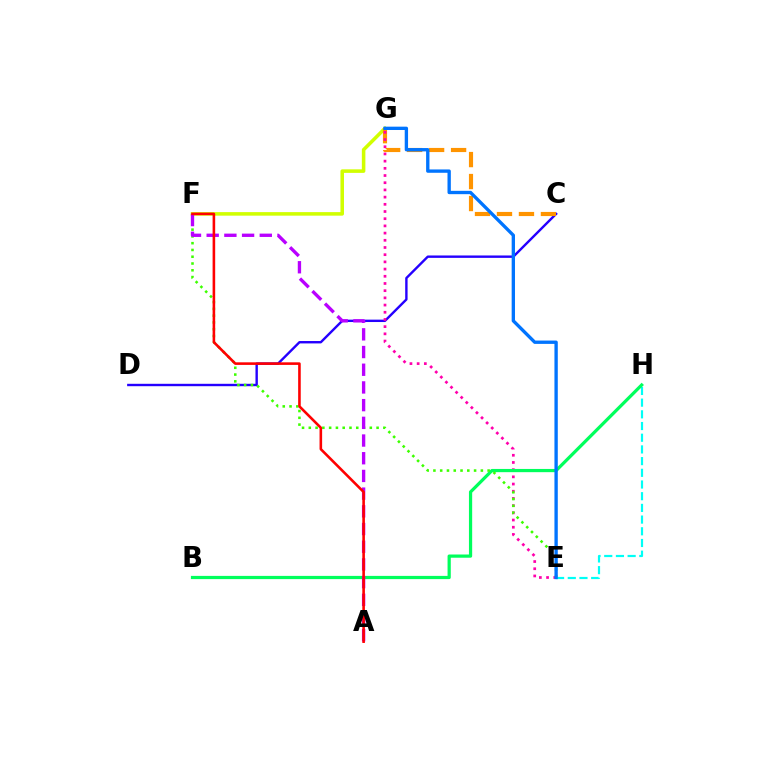{('F', 'G'): [{'color': '#d1ff00', 'line_style': 'solid', 'thickness': 2.55}], ('C', 'D'): [{'color': '#2500ff', 'line_style': 'solid', 'thickness': 1.73}], ('C', 'G'): [{'color': '#ff9400', 'line_style': 'dashed', 'thickness': 2.99}], ('E', 'H'): [{'color': '#00fff6', 'line_style': 'dashed', 'thickness': 1.59}], ('E', 'G'): [{'color': '#ff00ac', 'line_style': 'dotted', 'thickness': 1.96}, {'color': '#0074ff', 'line_style': 'solid', 'thickness': 2.41}], ('B', 'H'): [{'color': '#00ff5c', 'line_style': 'solid', 'thickness': 2.32}], ('E', 'F'): [{'color': '#3dff00', 'line_style': 'dotted', 'thickness': 1.84}], ('A', 'F'): [{'color': '#b900ff', 'line_style': 'dashed', 'thickness': 2.4}, {'color': '#ff0000', 'line_style': 'solid', 'thickness': 1.87}]}